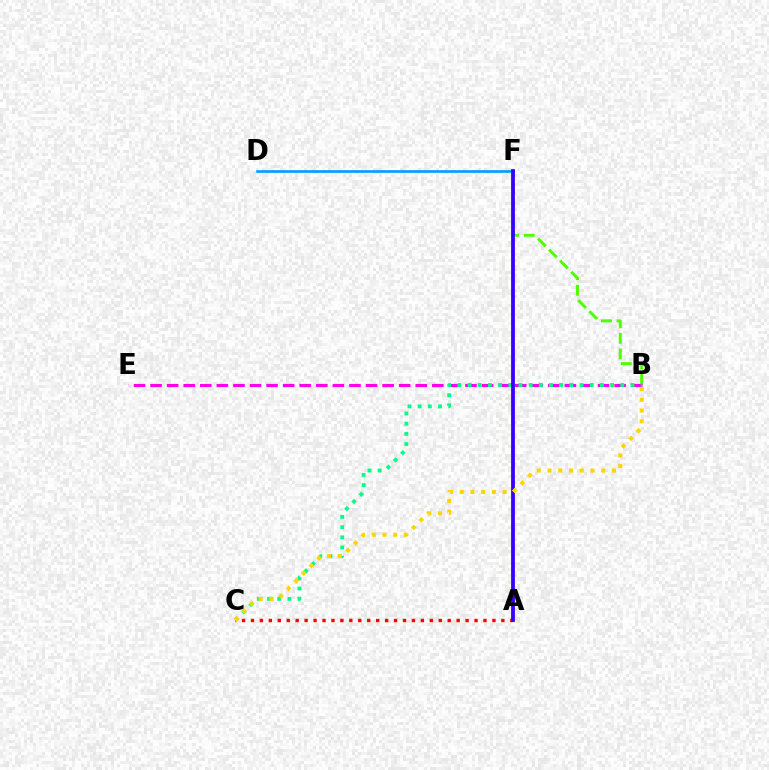{('A', 'C'): [{'color': '#ff0000', 'line_style': 'dotted', 'thickness': 2.43}], ('B', 'F'): [{'color': '#4fff00', 'line_style': 'dashed', 'thickness': 2.13}], ('B', 'E'): [{'color': '#ff00ed', 'line_style': 'dashed', 'thickness': 2.25}], ('D', 'F'): [{'color': '#009eff', 'line_style': 'solid', 'thickness': 1.92}], ('B', 'C'): [{'color': '#00ff86', 'line_style': 'dotted', 'thickness': 2.77}, {'color': '#ffd500', 'line_style': 'dotted', 'thickness': 2.92}], ('A', 'F'): [{'color': '#3700ff', 'line_style': 'solid', 'thickness': 2.73}]}